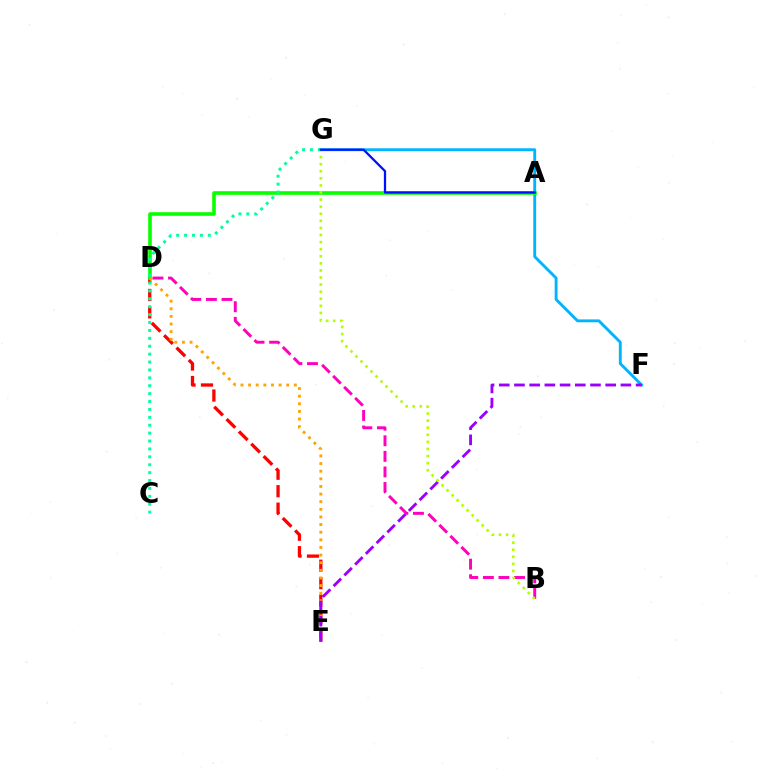{('D', 'E'): [{'color': '#ff0000', 'line_style': 'dashed', 'thickness': 2.37}, {'color': '#ffa500', 'line_style': 'dotted', 'thickness': 2.07}], ('F', 'G'): [{'color': '#00b5ff', 'line_style': 'solid', 'thickness': 2.07}], ('A', 'D'): [{'color': '#08ff00', 'line_style': 'solid', 'thickness': 2.6}], ('B', 'D'): [{'color': '#ff00bd', 'line_style': 'dashed', 'thickness': 2.12}], ('E', 'F'): [{'color': '#9b00ff', 'line_style': 'dashed', 'thickness': 2.07}], ('C', 'G'): [{'color': '#00ff9d', 'line_style': 'dotted', 'thickness': 2.15}], ('B', 'G'): [{'color': '#b3ff00', 'line_style': 'dotted', 'thickness': 1.92}], ('A', 'G'): [{'color': '#0010ff', 'line_style': 'solid', 'thickness': 1.62}]}